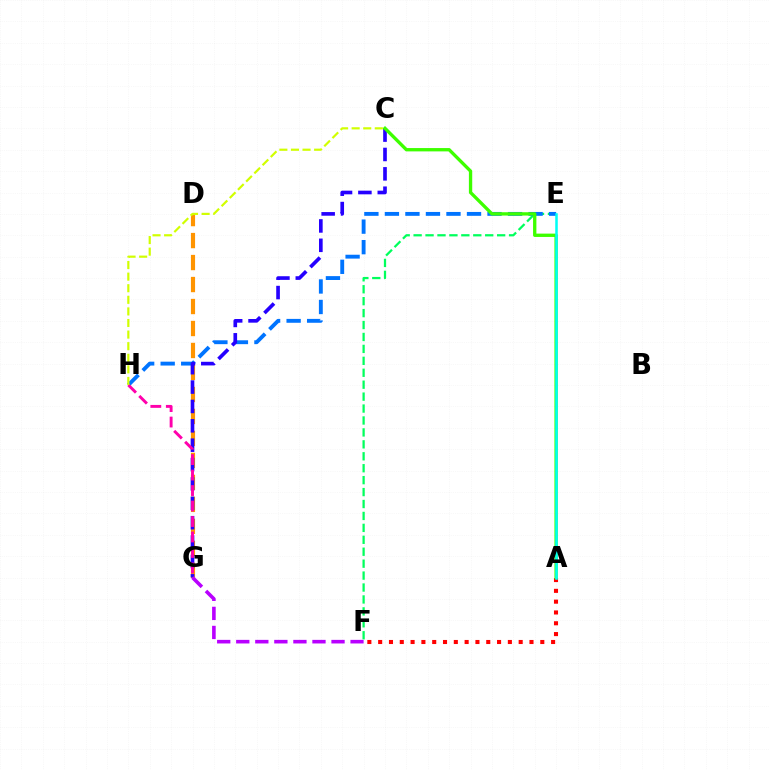{('E', 'F'): [{'color': '#00ff5c', 'line_style': 'dashed', 'thickness': 1.62}], ('D', 'G'): [{'color': '#ff9400', 'line_style': 'dashed', 'thickness': 2.99}], ('E', 'H'): [{'color': '#0074ff', 'line_style': 'dashed', 'thickness': 2.79}], ('A', 'F'): [{'color': '#ff0000', 'line_style': 'dotted', 'thickness': 2.94}], ('C', 'G'): [{'color': '#2500ff', 'line_style': 'dashed', 'thickness': 2.63}], ('F', 'G'): [{'color': '#b900ff', 'line_style': 'dashed', 'thickness': 2.59}], ('G', 'H'): [{'color': '#ff00ac', 'line_style': 'dashed', 'thickness': 2.1}], ('A', 'C'): [{'color': '#3dff00', 'line_style': 'solid', 'thickness': 2.4}], ('A', 'E'): [{'color': '#00fff6', 'line_style': 'solid', 'thickness': 1.82}], ('C', 'H'): [{'color': '#d1ff00', 'line_style': 'dashed', 'thickness': 1.57}]}